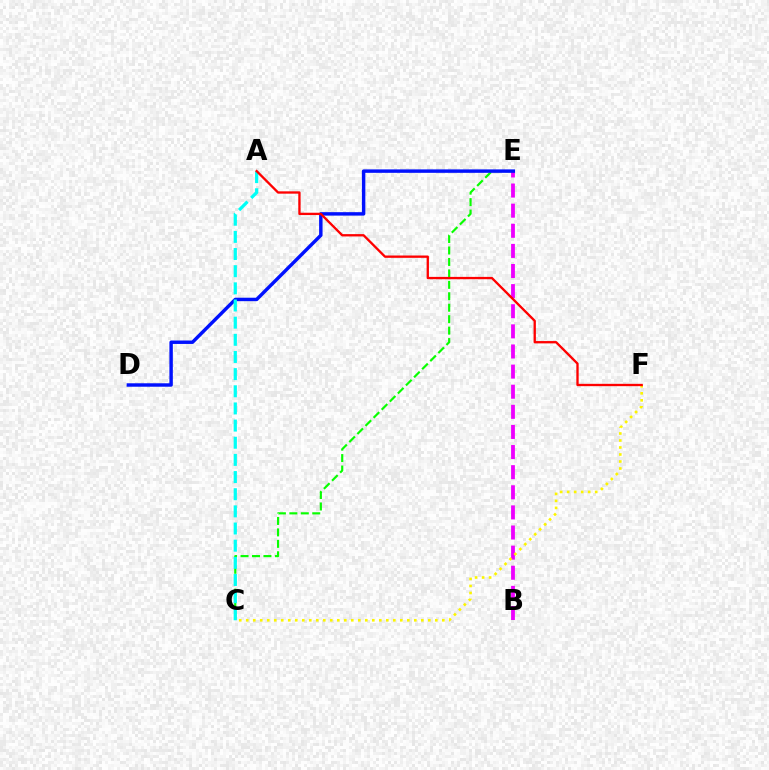{('C', 'E'): [{'color': '#08ff00', 'line_style': 'dashed', 'thickness': 1.56}], ('B', 'E'): [{'color': '#ee00ff', 'line_style': 'dashed', 'thickness': 2.73}], ('C', 'F'): [{'color': '#fcf500', 'line_style': 'dotted', 'thickness': 1.9}], ('D', 'E'): [{'color': '#0010ff', 'line_style': 'solid', 'thickness': 2.47}], ('A', 'C'): [{'color': '#00fff6', 'line_style': 'dashed', 'thickness': 2.33}], ('A', 'F'): [{'color': '#ff0000', 'line_style': 'solid', 'thickness': 1.67}]}